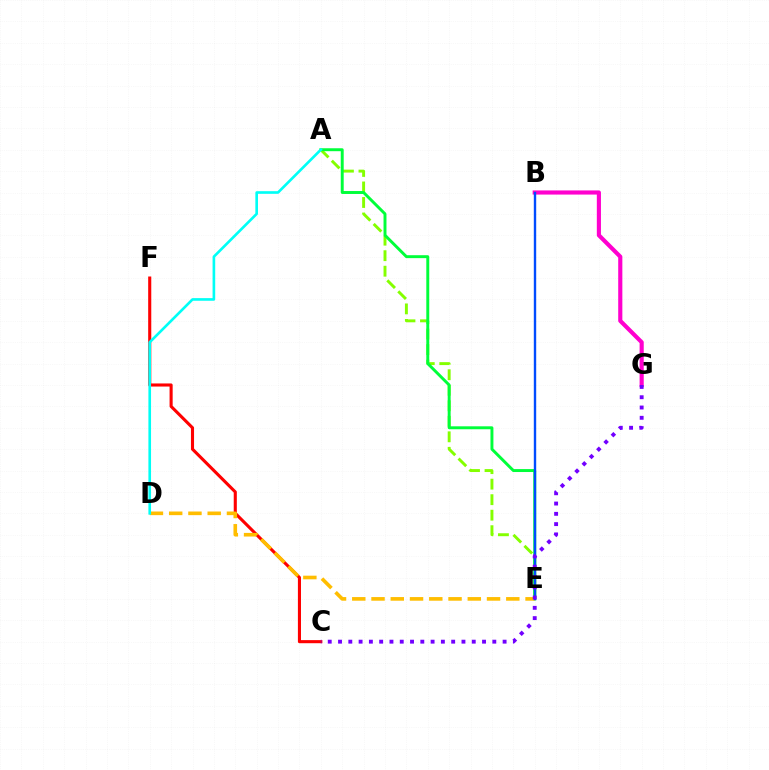{('A', 'E'): [{'color': '#84ff00', 'line_style': 'dashed', 'thickness': 2.11}, {'color': '#00ff39', 'line_style': 'solid', 'thickness': 2.12}], ('C', 'F'): [{'color': '#ff0000', 'line_style': 'solid', 'thickness': 2.23}], ('D', 'E'): [{'color': '#ffbd00', 'line_style': 'dashed', 'thickness': 2.62}], ('B', 'G'): [{'color': '#ff00cf', 'line_style': 'solid', 'thickness': 2.98}], ('B', 'E'): [{'color': '#004bff', 'line_style': 'solid', 'thickness': 1.72}], ('A', 'D'): [{'color': '#00fff6', 'line_style': 'solid', 'thickness': 1.9}], ('C', 'G'): [{'color': '#7200ff', 'line_style': 'dotted', 'thickness': 2.79}]}